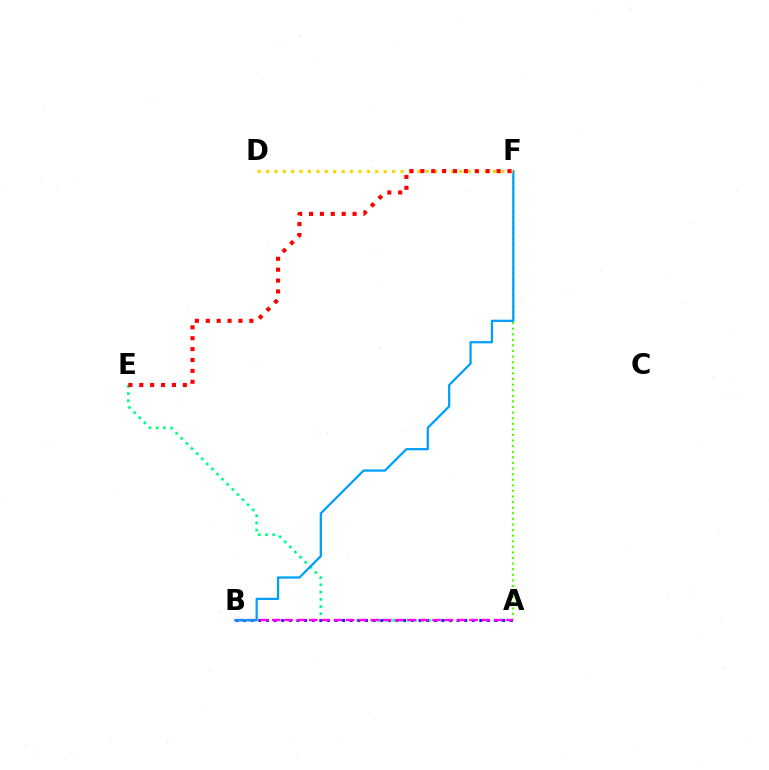{('A', 'E'): [{'color': '#00ff86', 'line_style': 'dotted', 'thickness': 1.96}], ('A', 'B'): [{'color': '#3700ff', 'line_style': 'dotted', 'thickness': 2.07}, {'color': '#ff00ed', 'line_style': 'dashed', 'thickness': 1.67}], ('A', 'F'): [{'color': '#4fff00', 'line_style': 'dotted', 'thickness': 1.52}], ('B', 'F'): [{'color': '#009eff', 'line_style': 'solid', 'thickness': 1.62}], ('D', 'F'): [{'color': '#ffd500', 'line_style': 'dotted', 'thickness': 2.28}], ('E', 'F'): [{'color': '#ff0000', 'line_style': 'dotted', 'thickness': 2.96}]}